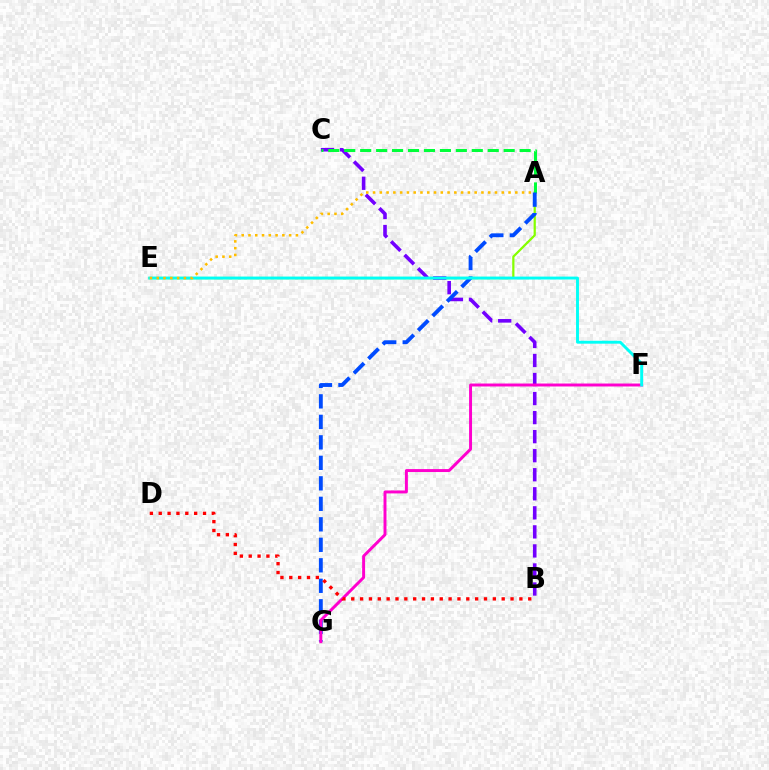{('A', 'E'): [{'color': '#84ff00', 'line_style': 'solid', 'thickness': 1.61}, {'color': '#ffbd00', 'line_style': 'dotted', 'thickness': 1.84}], ('B', 'C'): [{'color': '#7200ff', 'line_style': 'dashed', 'thickness': 2.59}], ('A', 'C'): [{'color': '#00ff39', 'line_style': 'dashed', 'thickness': 2.17}], ('A', 'G'): [{'color': '#004bff', 'line_style': 'dashed', 'thickness': 2.78}], ('F', 'G'): [{'color': '#ff00cf', 'line_style': 'solid', 'thickness': 2.12}], ('B', 'D'): [{'color': '#ff0000', 'line_style': 'dotted', 'thickness': 2.4}], ('E', 'F'): [{'color': '#00fff6', 'line_style': 'solid', 'thickness': 2.09}]}